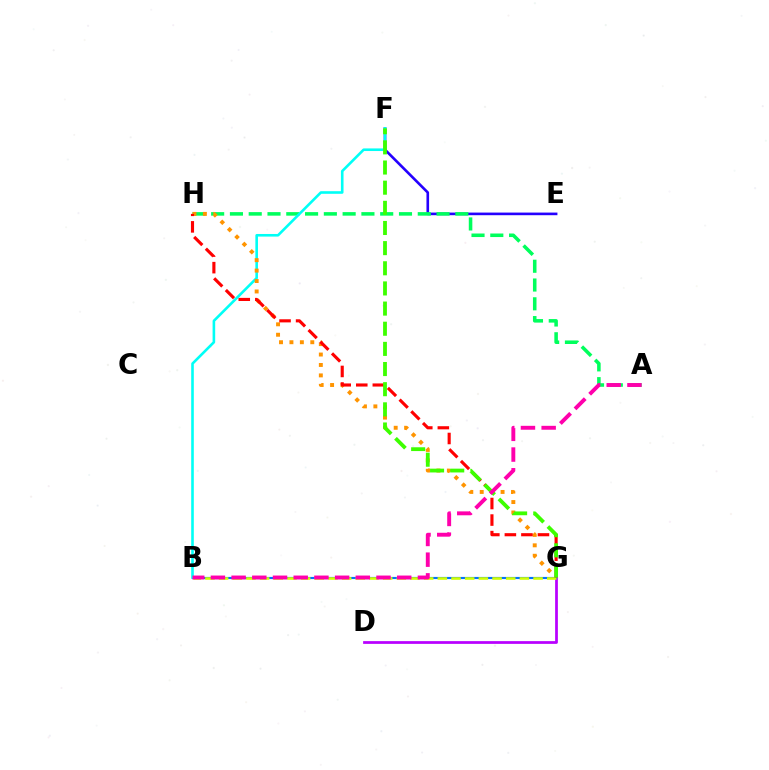{('D', 'G'): [{'color': '#b900ff', 'line_style': 'solid', 'thickness': 1.98}], ('E', 'F'): [{'color': '#2500ff', 'line_style': 'solid', 'thickness': 1.89}], ('B', 'G'): [{'color': '#0074ff', 'line_style': 'solid', 'thickness': 1.55}, {'color': '#d1ff00', 'line_style': 'dashed', 'thickness': 1.86}], ('A', 'H'): [{'color': '#00ff5c', 'line_style': 'dashed', 'thickness': 2.55}], ('B', 'F'): [{'color': '#00fff6', 'line_style': 'solid', 'thickness': 1.88}], ('G', 'H'): [{'color': '#ff9400', 'line_style': 'dotted', 'thickness': 2.83}, {'color': '#ff0000', 'line_style': 'dashed', 'thickness': 2.25}], ('F', 'G'): [{'color': '#3dff00', 'line_style': 'dashed', 'thickness': 2.74}], ('A', 'B'): [{'color': '#ff00ac', 'line_style': 'dashed', 'thickness': 2.81}]}